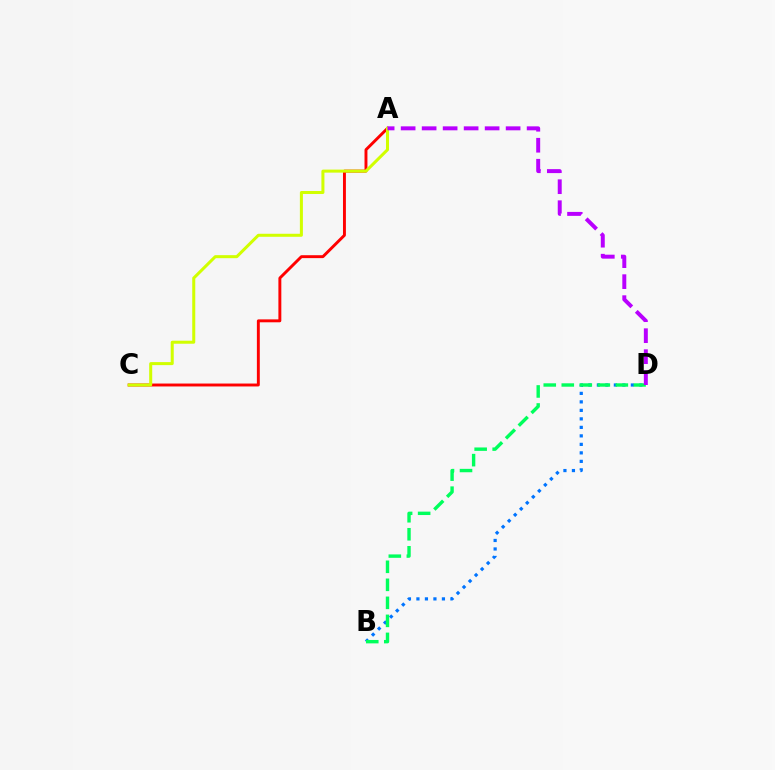{('A', 'C'): [{'color': '#ff0000', 'line_style': 'solid', 'thickness': 2.1}, {'color': '#d1ff00', 'line_style': 'solid', 'thickness': 2.18}], ('B', 'D'): [{'color': '#0074ff', 'line_style': 'dotted', 'thickness': 2.31}, {'color': '#00ff5c', 'line_style': 'dashed', 'thickness': 2.45}], ('A', 'D'): [{'color': '#b900ff', 'line_style': 'dashed', 'thickness': 2.85}]}